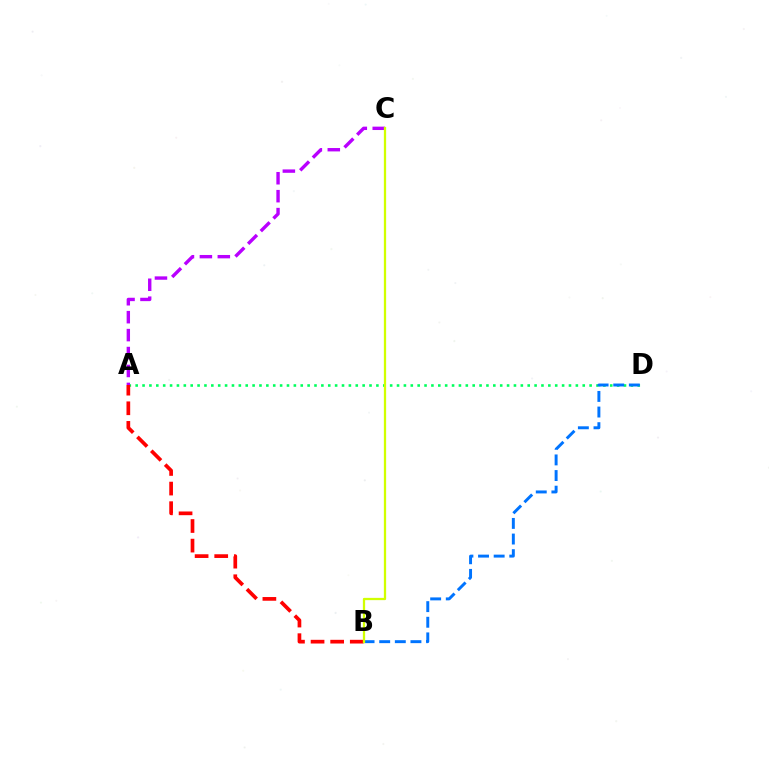{('A', 'D'): [{'color': '#00ff5c', 'line_style': 'dotted', 'thickness': 1.87}], ('B', 'D'): [{'color': '#0074ff', 'line_style': 'dashed', 'thickness': 2.12}], ('A', 'C'): [{'color': '#b900ff', 'line_style': 'dashed', 'thickness': 2.44}], ('A', 'B'): [{'color': '#ff0000', 'line_style': 'dashed', 'thickness': 2.66}], ('B', 'C'): [{'color': '#d1ff00', 'line_style': 'solid', 'thickness': 1.63}]}